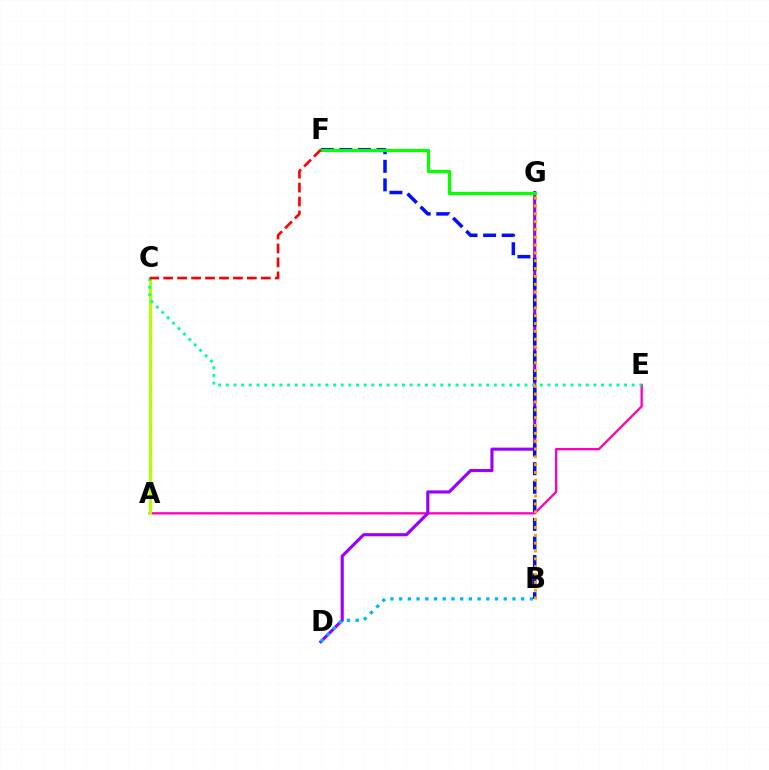{('A', 'E'): [{'color': '#ff00bd', 'line_style': 'solid', 'thickness': 1.68}], ('A', 'C'): [{'color': '#b3ff00', 'line_style': 'solid', 'thickness': 2.28}], ('D', 'G'): [{'color': '#9b00ff', 'line_style': 'solid', 'thickness': 2.25}], ('B', 'F'): [{'color': '#0010ff', 'line_style': 'dashed', 'thickness': 2.52}], ('F', 'G'): [{'color': '#08ff00', 'line_style': 'solid', 'thickness': 2.3}], ('C', 'E'): [{'color': '#00ff9d', 'line_style': 'dotted', 'thickness': 2.08}], ('B', 'G'): [{'color': '#ffa500', 'line_style': 'dotted', 'thickness': 2.13}], ('B', 'D'): [{'color': '#00b5ff', 'line_style': 'dotted', 'thickness': 2.37}], ('C', 'F'): [{'color': '#ff0000', 'line_style': 'dashed', 'thickness': 1.89}]}